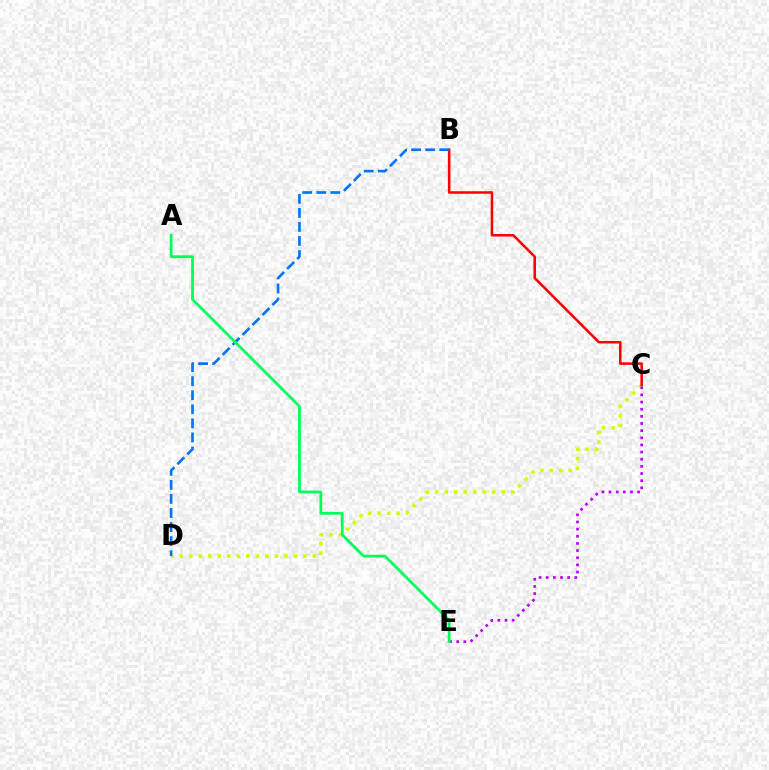{('C', 'D'): [{'color': '#d1ff00', 'line_style': 'dotted', 'thickness': 2.58}], ('B', 'C'): [{'color': '#ff0000', 'line_style': 'solid', 'thickness': 1.83}], ('B', 'D'): [{'color': '#0074ff', 'line_style': 'dashed', 'thickness': 1.91}], ('C', 'E'): [{'color': '#b900ff', 'line_style': 'dotted', 'thickness': 1.94}], ('A', 'E'): [{'color': '#00ff5c', 'line_style': 'solid', 'thickness': 1.98}]}